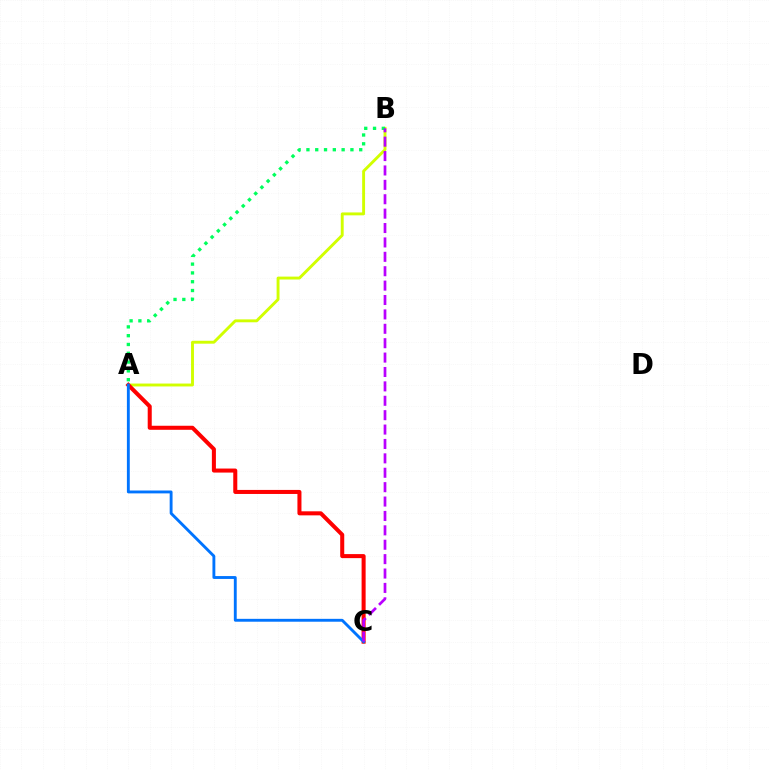{('A', 'B'): [{'color': '#d1ff00', 'line_style': 'solid', 'thickness': 2.09}, {'color': '#00ff5c', 'line_style': 'dotted', 'thickness': 2.39}], ('A', 'C'): [{'color': '#ff0000', 'line_style': 'solid', 'thickness': 2.91}, {'color': '#0074ff', 'line_style': 'solid', 'thickness': 2.07}], ('B', 'C'): [{'color': '#b900ff', 'line_style': 'dashed', 'thickness': 1.96}]}